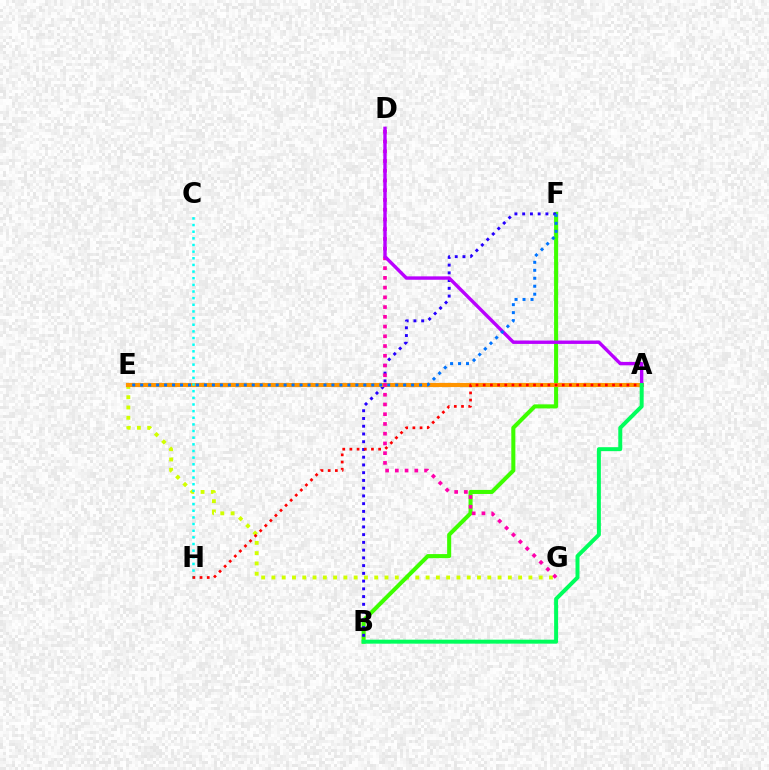{('E', 'G'): [{'color': '#d1ff00', 'line_style': 'dotted', 'thickness': 2.79}], ('B', 'F'): [{'color': '#3dff00', 'line_style': 'solid', 'thickness': 2.92}, {'color': '#2500ff', 'line_style': 'dotted', 'thickness': 2.1}], ('A', 'E'): [{'color': '#ff9400', 'line_style': 'solid', 'thickness': 2.97}], ('D', 'G'): [{'color': '#ff00ac', 'line_style': 'dotted', 'thickness': 2.65}], ('C', 'H'): [{'color': '#00fff6', 'line_style': 'dotted', 'thickness': 1.81}], ('A', 'H'): [{'color': '#ff0000', 'line_style': 'dotted', 'thickness': 1.95}], ('A', 'D'): [{'color': '#b900ff', 'line_style': 'solid', 'thickness': 2.44}], ('E', 'F'): [{'color': '#0074ff', 'line_style': 'dotted', 'thickness': 2.17}], ('A', 'B'): [{'color': '#00ff5c', 'line_style': 'solid', 'thickness': 2.86}]}